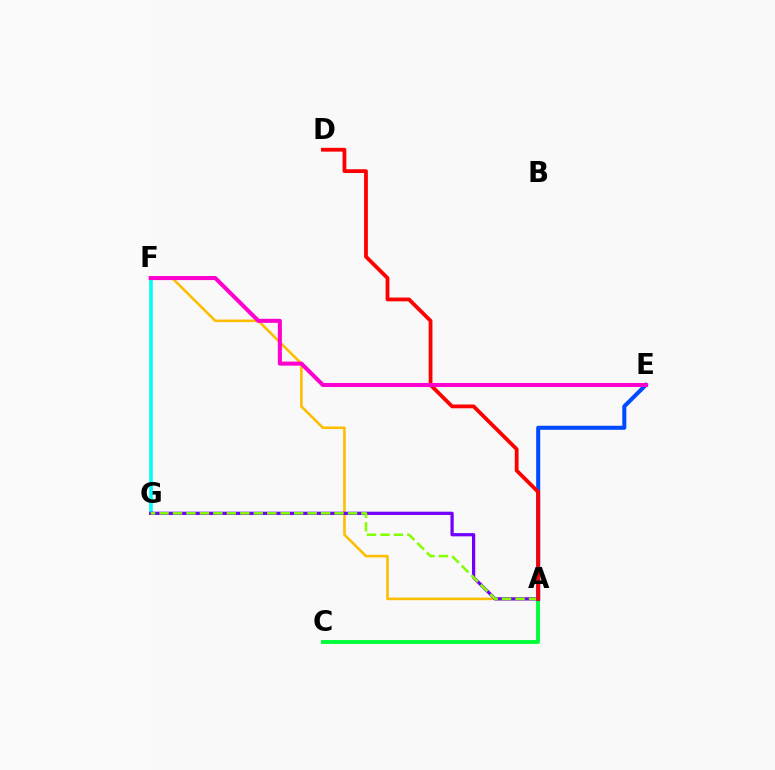{('A', 'F'): [{'color': '#ffbd00', 'line_style': 'solid', 'thickness': 1.85}], ('A', 'C'): [{'color': '#00ff39', 'line_style': 'solid', 'thickness': 2.8}], ('F', 'G'): [{'color': '#00fff6', 'line_style': 'solid', 'thickness': 2.57}], ('A', 'G'): [{'color': '#7200ff', 'line_style': 'solid', 'thickness': 2.34}, {'color': '#84ff00', 'line_style': 'dashed', 'thickness': 1.83}], ('A', 'E'): [{'color': '#004bff', 'line_style': 'solid', 'thickness': 2.91}], ('A', 'D'): [{'color': '#ff0000', 'line_style': 'solid', 'thickness': 2.73}], ('E', 'F'): [{'color': '#ff00cf', 'line_style': 'solid', 'thickness': 2.91}]}